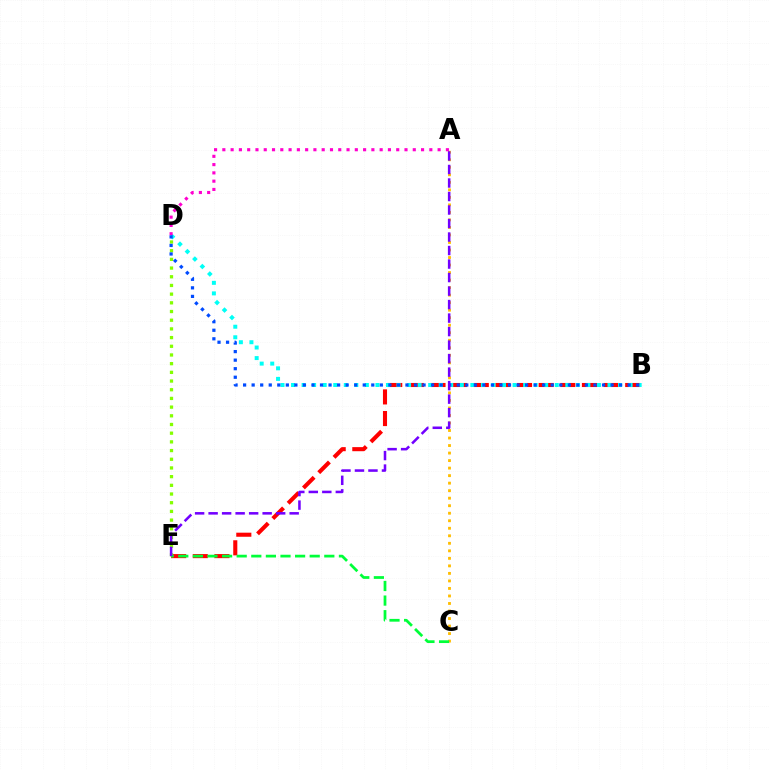{('A', 'C'): [{'color': '#ffbd00', 'line_style': 'dotted', 'thickness': 2.04}], ('B', 'E'): [{'color': '#ff0000', 'line_style': 'dashed', 'thickness': 2.94}], ('B', 'D'): [{'color': '#00fff6', 'line_style': 'dotted', 'thickness': 2.87}, {'color': '#004bff', 'line_style': 'dotted', 'thickness': 2.32}], ('A', 'D'): [{'color': '#ff00cf', 'line_style': 'dotted', 'thickness': 2.25}], ('D', 'E'): [{'color': '#84ff00', 'line_style': 'dotted', 'thickness': 2.36}], ('C', 'E'): [{'color': '#00ff39', 'line_style': 'dashed', 'thickness': 1.98}], ('A', 'E'): [{'color': '#7200ff', 'line_style': 'dashed', 'thickness': 1.84}]}